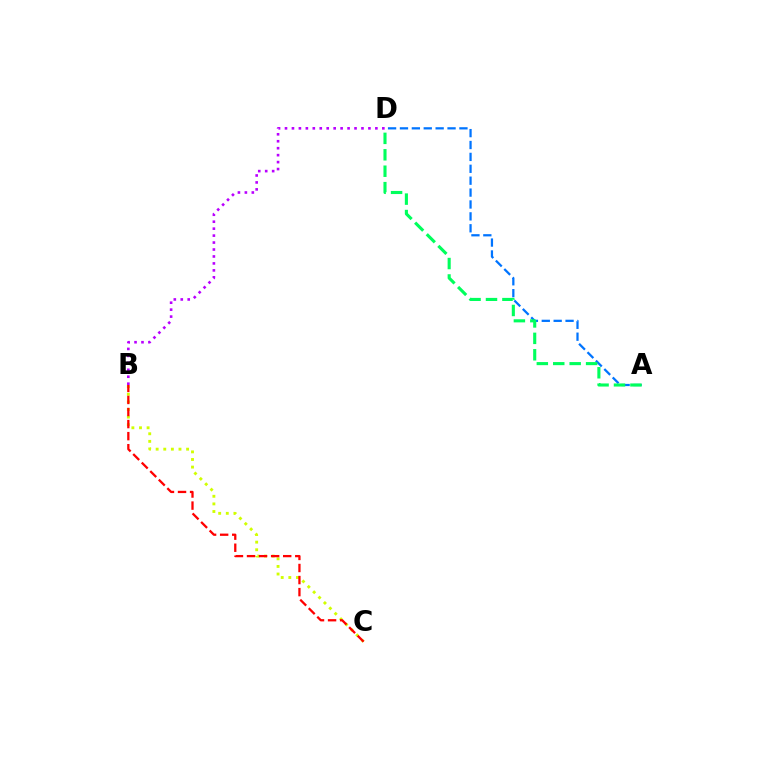{('A', 'D'): [{'color': '#0074ff', 'line_style': 'dashed', 'thickness': 1.62}, {'color': '#00ff5c', 'line_style': 'dashed', 'thickness': 2.23}], ('B', 'C'): [{'color': '#d1ff00', 'line_style': 'dotted', 'thickness': 2.07}, {'color': '#ff0000', 'line_style': 'dashed', 'thickness': 1.64}], ('B', 'D'): [{'color': '#b900ff', 'line_style': 'dotted', 'thickness': 1.89}]}